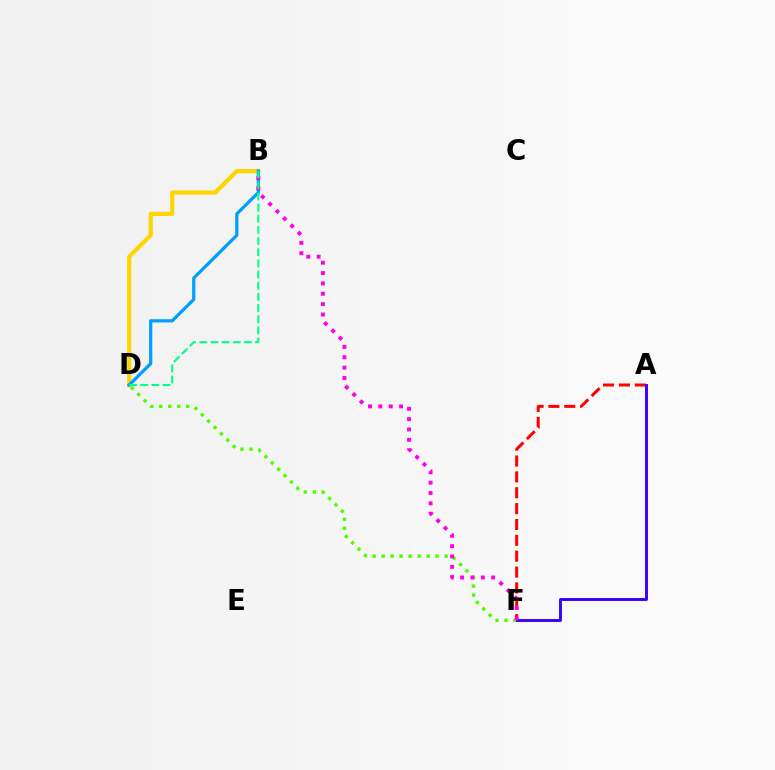{('A', 'F'): [{'color': '#ff0000', 'line_style': 'dashed', 'thickness': 2.16}, {'color': '#3700ff', 'line_style': 'solid', 'thickness': 2.1}], ('D', 'F'): [{'color': '#4fff00', 'line_style': 'dotted', 'thickness': 2.44}], ('B', 'D'): [{'color': '#ffd500', 'line_style': 'solid', 'thickness': 3.0}, {'color': '#009eff', 'line_style': 'solid', 'thickness': 2.32}, {'color': '#00ff86', 'line_style': 'dashed', 'thickness': 1.52}], ('B', 'F'): [{'color': '#ff00ed', 'line_style': 'dotted', 'thickness': 2.81}]}